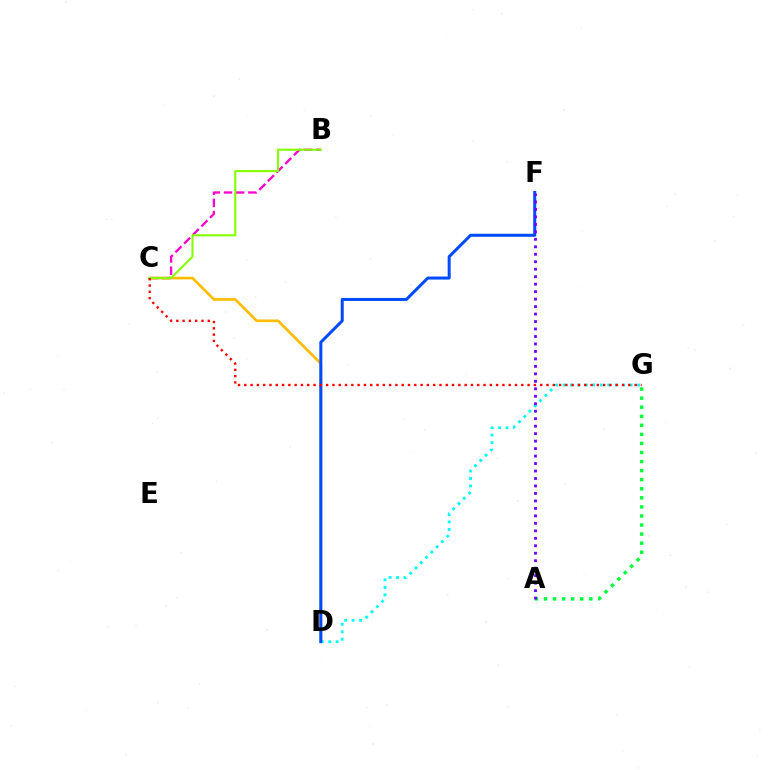{('C', 'D'): [{'color': '#ffbd00', 'line_style': 'solid', 'thickness': 1.95}], ('D', 'G'): [{'color': '#00fff6', 'line_style': 'dotted', 'thickness': 2.03}], ('B', 'C'): [{'color': '#ff00cf', 'line_style': 'dashed', 'thickness': 1.66}, {'color': '#84ff00', 'line_style': 'solid', 'thickness': 1.51}], ('D', 'F'): [{'color': '#004bff', 'line_style': 'solid', 'thickness': 2.17}], ('A', 'G'): [{'color': '#00ff39', 'line_style': 'dotted', 'thickness': 2.46}], ('C', 'G'): [{'color': '#ff0000', 'line_style': 'dotted', 'thickness': 1.71}], ('A', 'F'): [{'color': '#7200ff', 'line_style': 'dotted', 'thickness': 2.03}]}